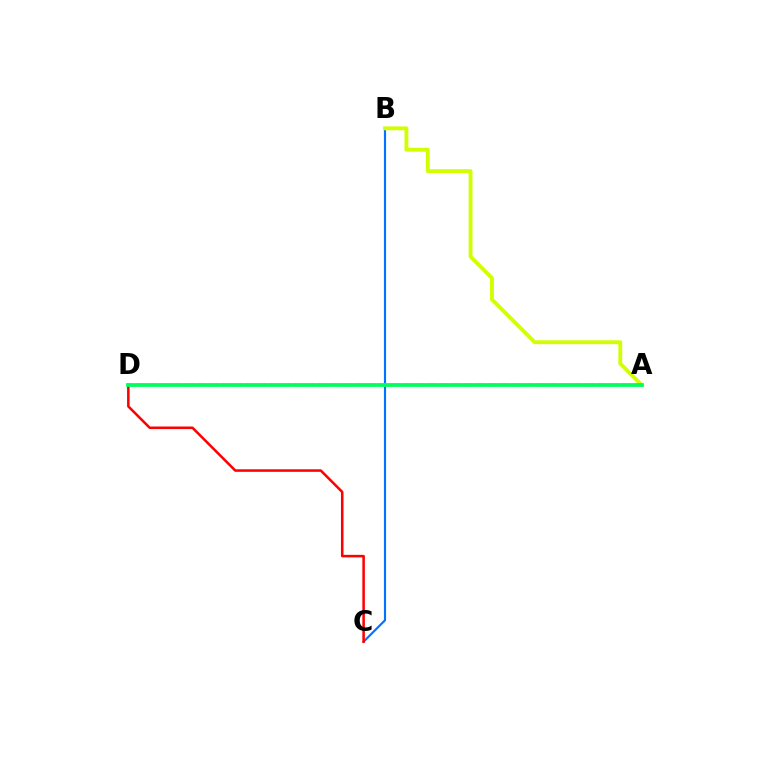{('B', 'C'): [{'color': '#0074ff', 'line_style': 'solid', 'thickness': 1.55}], ('A', 'B'): [{'color': '#d1ff00', 'line_style': 'solid', 'thickness': 2.77}], ('A', 'D'): [{'color': '#b900ff', 'line_style': 'dashed', 'thickness': 1.65}, {'color': '#00ff5c', 'line_style': 'solid', 'thickness': 2.7}], ('C', 'D'): [{'color': '#ff0000', 'line_style': 'solid', 'thickness': 1.82}]}